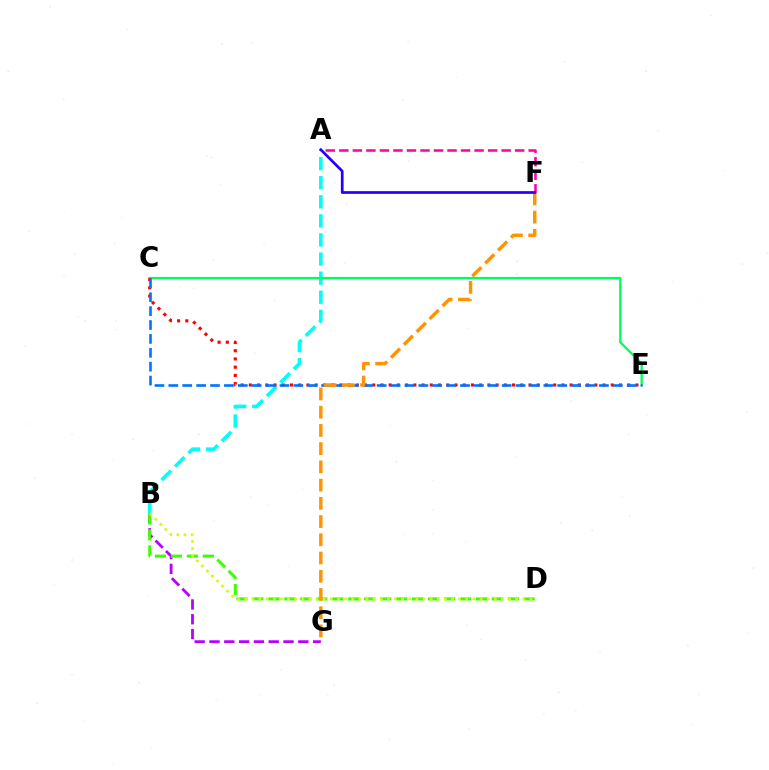{('A', 'F'): [{'color': '#ff00ac', 'line_style': 'dashed', 'thickness': 1.84}, {'color': '#2500ff', 'line_style': 'solid', 'thickness': 1.95}], ('B', 'G'): [{'color': '#b900ff', 'line_style': 'dashed', 'thickness': 2.01}], ('A', 'B'): [{'color': '#00fff6', 'line_style': 'dashed', 'thickness': 2.59}], ('B', 'D'): [{'color': '#3dff00', 'line_style': 'dashed', 'thickness': 2.17}, {'color': '#d1ff00', 'line_style': 'dotted', 'thickness': 1.94}], ('C', 'E'): [{'color': '#00ff5c', 'line_style': 'solid', 'thickness': 1.66}, {'color': '#ff0000', 'line_style': 'dotted', 'thickness': 2.23}, {'color': '#0074ff', 'line_style': 'dashed', 'thickness': 1.89}], ('F', 'G'): [{'color': '#ff9400', 'line_style': 'dashed', 'thickness': 2.48}]}